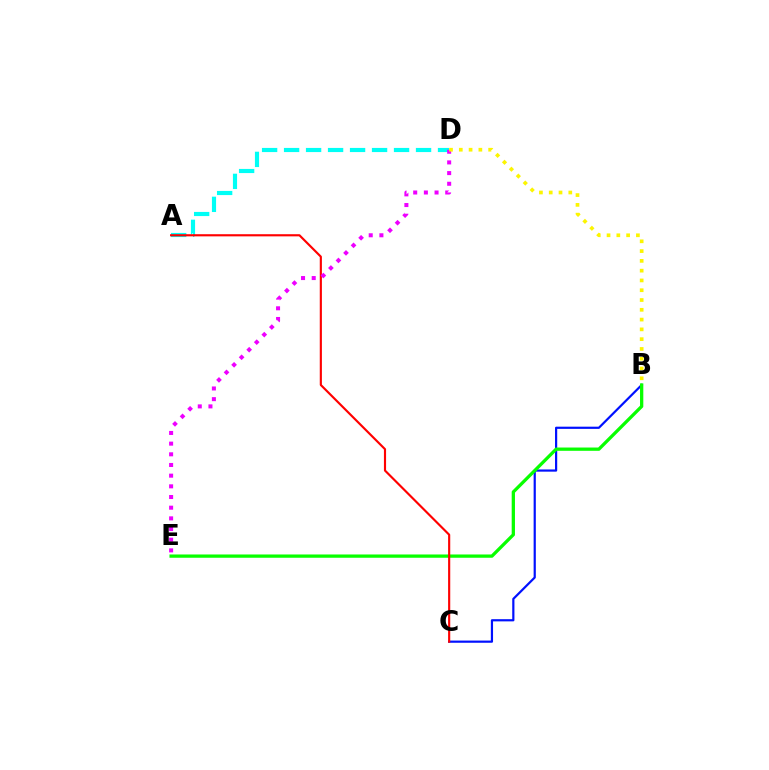{('B', 'C'): [{'color': '#0010ff', 'line_style': 'solid', 'thickness': 1.58}], ('B', 'E'): [{'color': '#08ff00', 'line_style': 'solid', 'thickness': 2.36}], ('A', 'D'): [{'color': '#00fff6', 'line_style': 'dashed', 'thickness': 2.99}], ('A', 'C'): [{'color': '#ff0000', 'line_style': 'solid', 'thickness': 1.54}], ('D', 'E'): [{'color': '#ee00ff', 'line_style': 'dotted', 'thickness': 2.9}], ('B', 'D'): [{'color': '#fcf500', 'line_style': 'dotted', 'thickness': 2.66}]}